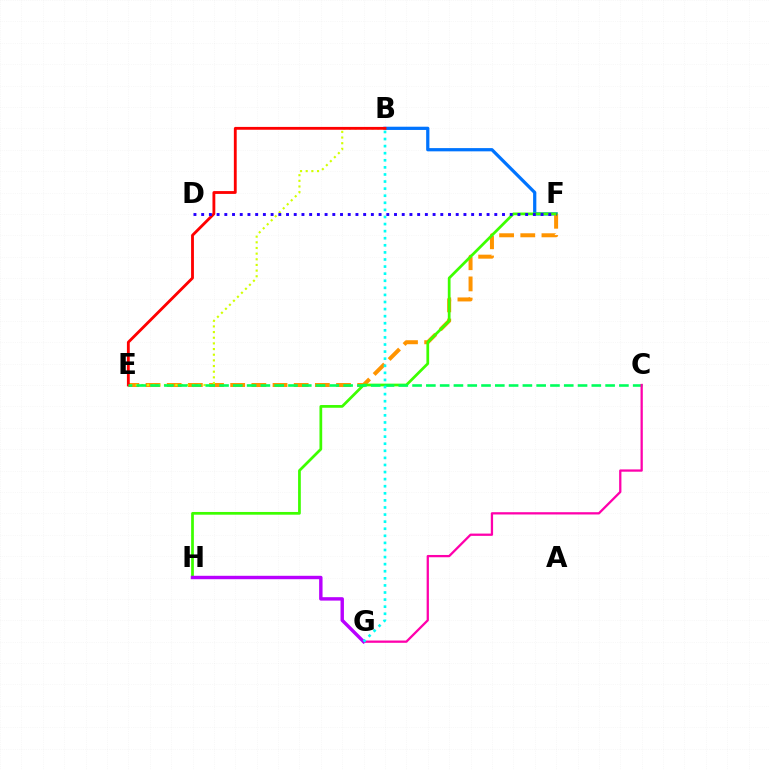{('B', 'F'): [{'color': '#0074ff', 'line_style': 'solid', 'thickness': 2.33}], ('E', 'F'): [{'color': '#ff9400', 'line_style': 'dashed', 'thickness': 2.88}], ('B', 'E'): [{'color': '#d1ff00', 'line_style': 'dotted', 'thickness': 1.54}, {'color': '#ff0000', 'line_style': 'solid', 'thickness': 2.04}], ('F', 'H'): [{'color': '#3dff00', 'line_style': 'solid', 'thickness': 1.97}], ('C', 'E'): [{'color': '#00ff5c', 'line_style': 'dashed', 'thickness': 1.87}], ('C', 'G'): [{'color': '#ff00ac', 'line_style': 'solid', 'thickness': 1.64}], ('G', 'H'): [{'color': '#b900ff', 'line_style': 'solid', 'thickness': 2.46}], ('B', 'G'): [{'color': '#00fff6', 'line_style': 'dotted', 'thickness': 1.93}], ('D', 'F'): [{'color': '#2500ff', 'line_style': 'dotted', 'thickness': 2.1}]}